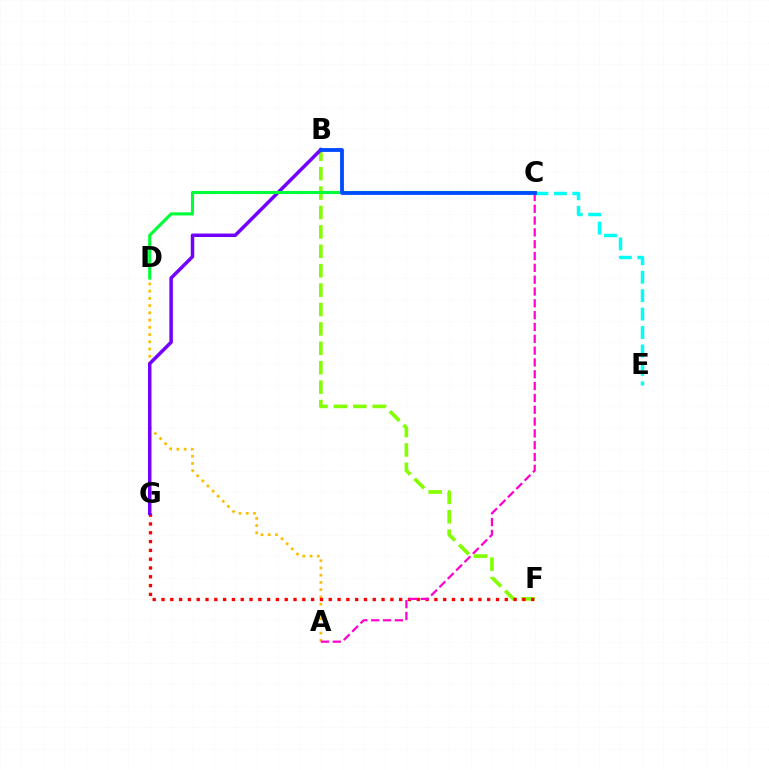{('A', 'D'): [{'color': '#ffbd00', 'line_style': 'dotted', 'thickness': 1.97}], ('B', 'F'): [{'color': '#84ff00', 'line_style': 'dashed', 'thickness': 2.64}], ('F', 'G'): [{'color': '#ff0000', 'line_style': 'dotted', 'thickness': 2.39}], ('A', 'C'): [{'color': '#ff00cf', 'line_style': 'dashed', 'thickness': 1.61}], ('C', 'E'): [{'color': '#00fff6', 'line_style': 'dashed', 'thickness': 2.5}], ('B', 'G'): [{'color': '#7200ff', 'line_style': 'solid', 'thickness': 2.52}], ('C', 'D'): [{'color': '#00ff39', 'line_style': 'solid', 'thickness': 2.25}], ('B', 'C'): [{'color': '#004bff', 'line_style': 'solid', 'thickness': 2.75}]}